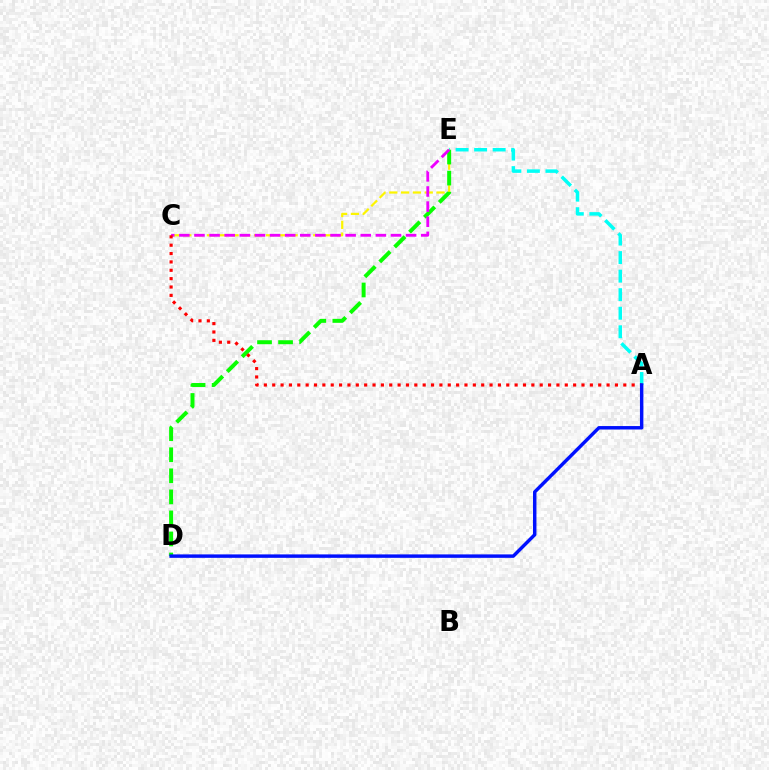{('A', 'E'): [{'color': '#00fff6', 'line_style': 'dashed', 'thickness': 2.52}], ('C', 'E'): [{'color': '#fcf500', 'line_style': 'dashed', 'thickness': 1.6}, {'color': '#ee00ff', 'line_style': 'dashed', 'thickness': 2.05}], ('D', 'E'): [{'color': '#08ff00', 'line_style': 'dashed', 'thickness': 2.86}], ('A', 'C'): [{'color': '#ff0000', 'line_style': 'dotted', 'thickness': 2.27}], ('A', 'D'): [{'color': '#0010ff', 'line_style': 'solid', 'thickness': 2.47}]}